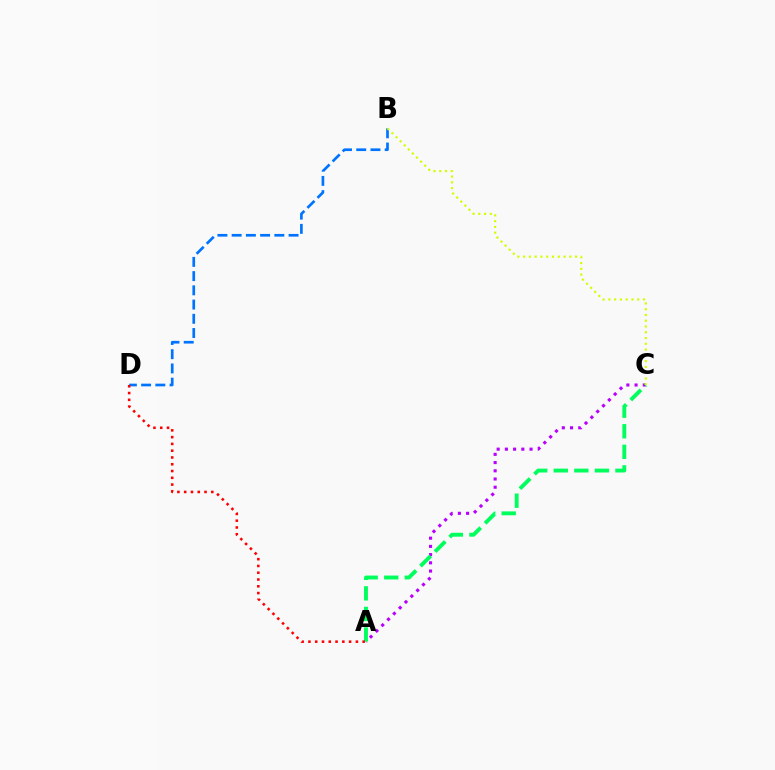{('A', 'C'): [{'color': '#b900ff', 'line_style': 'dotted', 'thickness': 2.23}, {'color': '#00ff5c', 'line_style': 'dashed', 'thickness': 2.79}], ('B', 'D'): [{'color': '#0074ff', 'line_style': 'dashed', 'thickness': 1.93}], ('A', 'D'): [{'color': '#ff0000', 'line_style': 'dotted', 'thickness': 1.84}], ('B', 'C'): [{'color': '#d1ff00', 'line_style': 'dotted', 'thickness': 1.57}]}